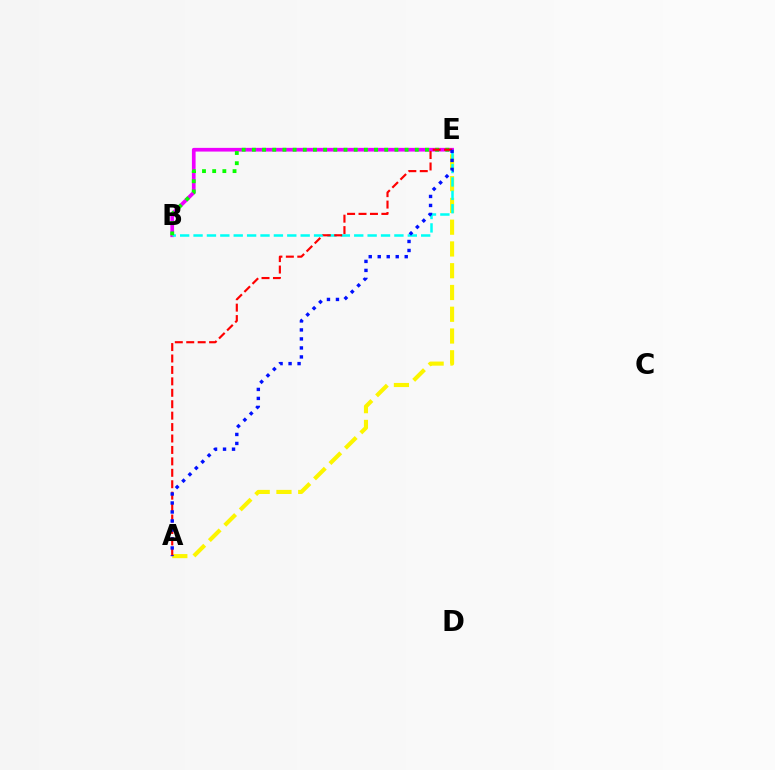{('B', 'E'): [{'color': '#ee00ff', 'line_style': 'solid', 'thickness': 2.66}, {'color': '#00fff6', 'line_style': 'dashed', 'thickness': 1.82}, {'color': '#08ff00', 'line_style': 'dotted', 'thickness': 2.77}], ('A', 'E'): [{'color': '#fcf500', 'line_style': 'dashed', 'thickness': 2.96}, {'color': '#ff0000', 'line_style': 'dashed', 'thickness': 1.55}, {'color': '#0010ff', 'line_style': 'dotted', 'thickness': 2.44}]}